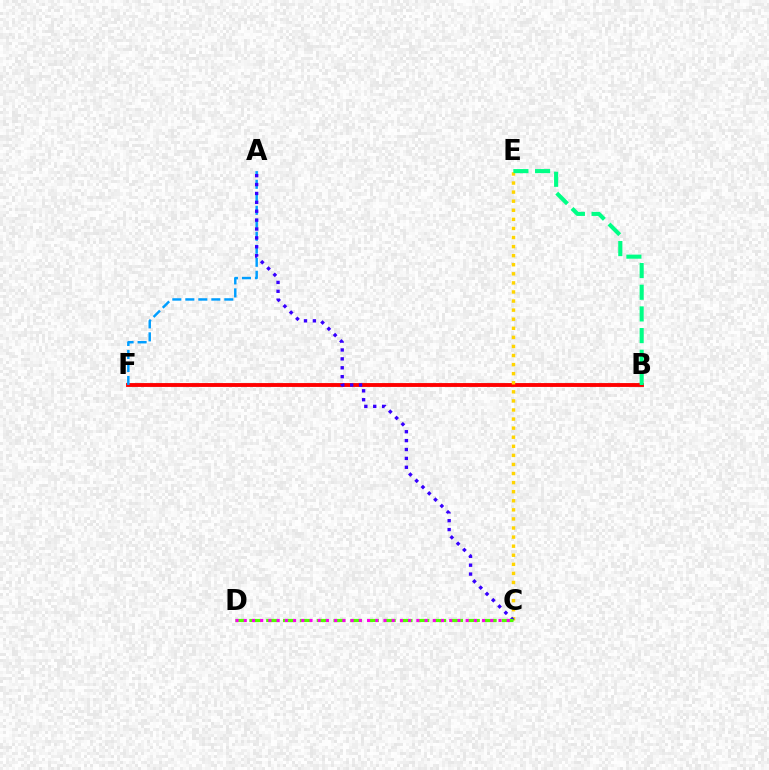{('B', 'F'): [{'color': '#ff0000', 'line_style': 'solid', 'thickness': 2.78}], ('C', 'E'): [{'color': '#ffd500', 'line_style': 'dotted', 'thickness': 2.47}], ('A', 'F'): [{'color': '#009eff', 'line_style': 'dashed', 'thickness': 1.77}], ('B', 'E'): [{'color': '#00ff86', 'line_style': 'dashed', 'thickness': 2.95}], ('A', 'C'): [{'color': '#3700ff', 'line_style': 'dotted', 'thickness': 2.42}], ('C', 'D'): [{'color': '#4fff00', 'line_style': 'dashed', 'thickness': 2.29}, {'color': '#ff00ed', 'line_style': 'dotted', 'thickness': 2.23}]}